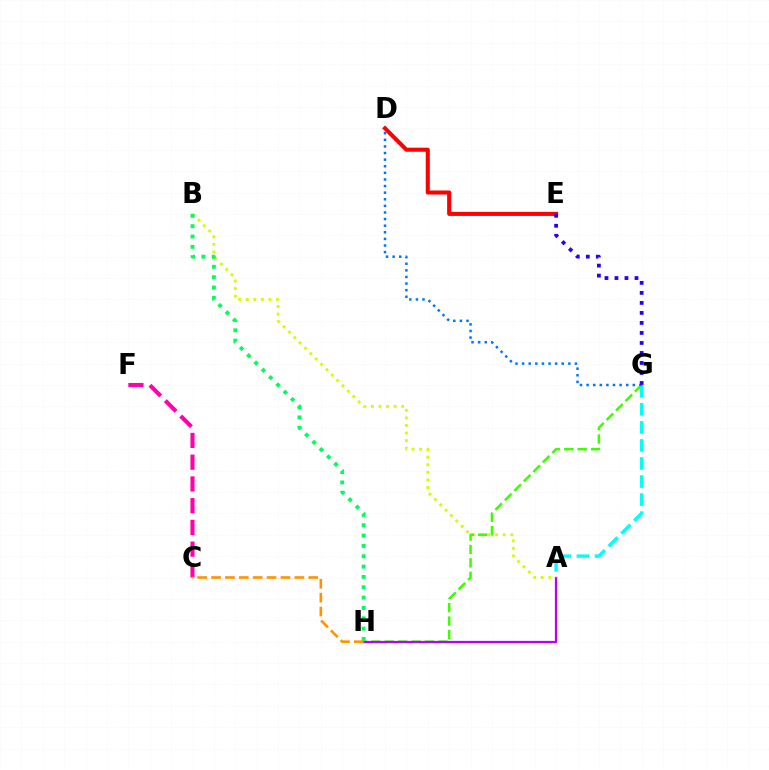{('A', 'B'): [{'color': '#d1ff00', 'line_style': 'dotted', 'thickness': 2.06}], ('G', 'H'): [{'color': '#3dff00', 'line_style': 'dashed', 'thickness': 1.82}], ('A', 'H'): [{'color': '#b900ff', 'line_style': 'solid', 'thickness': 1.62}], ('D', 'E'): [{'color': '#ff0000', 'line_style': 'solid', 'thickness': 2.92}], ('C', 'F'): [{'color': '#ff00ac', 'line_style': 'dashed', 'thickness': 2.95}], ('A', 'G'): [{'color': '#00fff6', 'line_style': 'dashed', 'thickness': 2.45}], ('B', 'H'): [{'color': '#00ff5c', 'line_style': 'dotted', 'thickness': 2.81}], ('D', 'G'): [{'color': '#0074ff', 'line_style': 'dotted', 'thickness': 1.79}], ('E', 'G'): [{'color': '#2500ff', 'line_style': 'dotted', 'thickness': 2.72}], ('C', 'H'): [{'color': '#ff9400', 'line_style': 'dashed', 'thickness': 1.89}]}